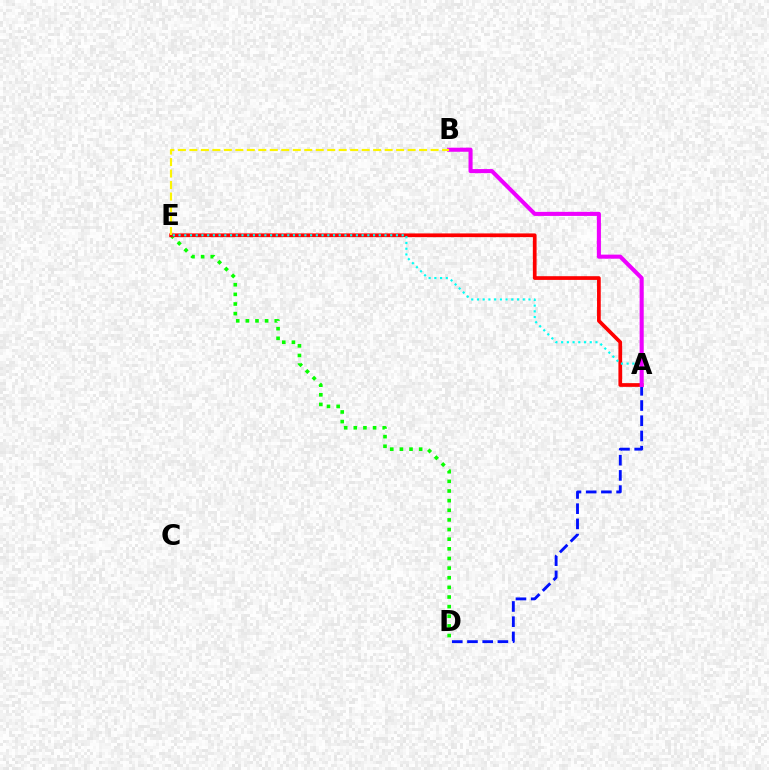{('D', 'E'): [{'color': '#08ff00', 'line_style': 'dotted', 'thickness': 2.62}], ('A', 'D'): [{'color': '#0010ff', 'line_style': 'dashed', 'thickness': 2.07}], ('A', 'E'): [{'color': '#ff0000', 'line_style': 'solid', 'thickness': 2.68}, {'color': '#00fff6', 'line_style': 'dotted', 'thickness': 1.55}], ('A', 'B'): [{'color': '#ee00ff', 'line_style': 'solid', 'thickness': 2.93}], ('B', 'E'): [{'color': '#fcf500', 'line_style': 'dashed', 'thickness': 1.56}]}